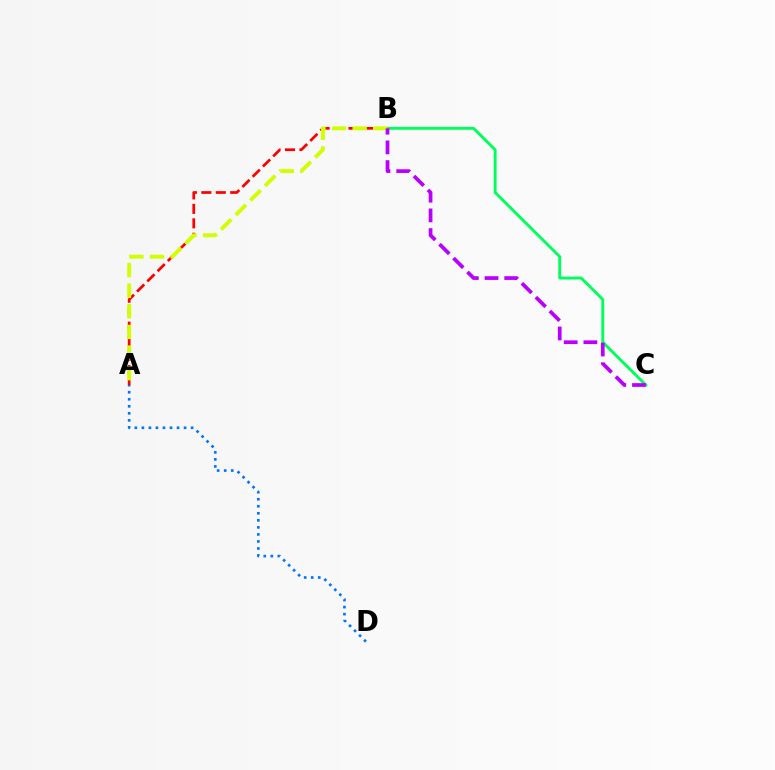{('B', 'C'): [{'color': '#00ff5c', 'line_style': 'solid', 'thickness': 2.08}, {'color': '#b900ff', 'line_style': 'dashed', 'thickness': 2.68}], ('A', 'B'): [{'color': '#ff0000', 'line_style': 'dashed', 'thickness': 1.97}, {'color': '#d1ff00', 'line_style': 'dashed', 'thickness': 2.8}], ('A', 'D'): [{'color': '#0074ff', 'line_style': 'dotted', 'thickness': 1.91}]}